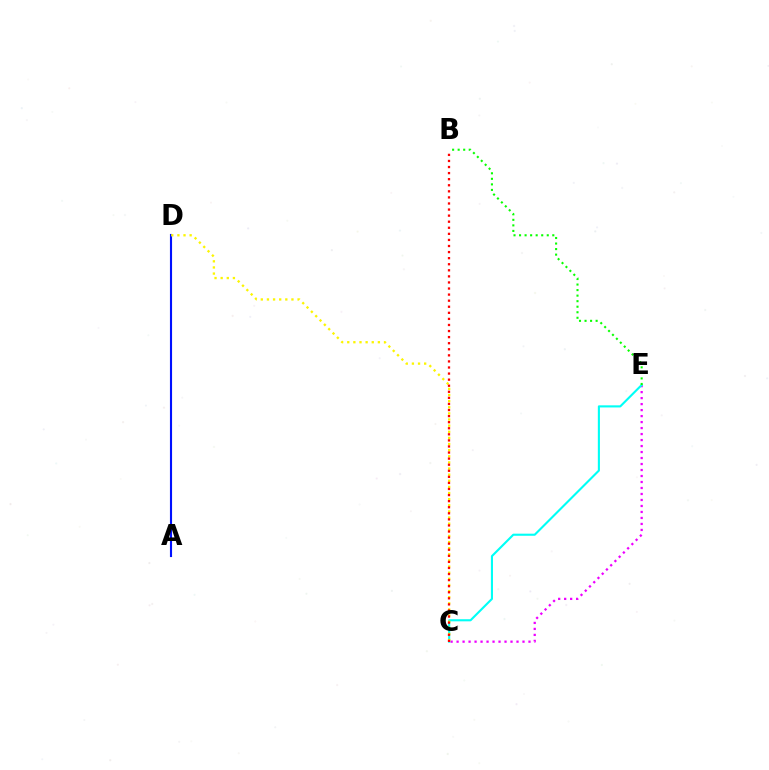{('C', 'E'): [{'color': '#ee00ff', 'line_style': 'dotted', 'thickness': 1.63}, {'color': '#00fff6', 'line_style': 'solid', 'thickness': 1.52}], ('A', 'D'): [{'color': '#0010ff', 'line_style': 'solid', 'thickness': 1.53}], ('B', 'E'): [{'color': '#08ff00', 'line_style': 'dotted', 'thickness': 1.51}], ('C', 'D'): [{'color': '#fcf500', 'line_style': 'dotted', 'thickness': 1.66}], ('B', 'C'): [{'color': '#ff0000', 'line_style': 'dotted', 'thickness': 1.65}]}